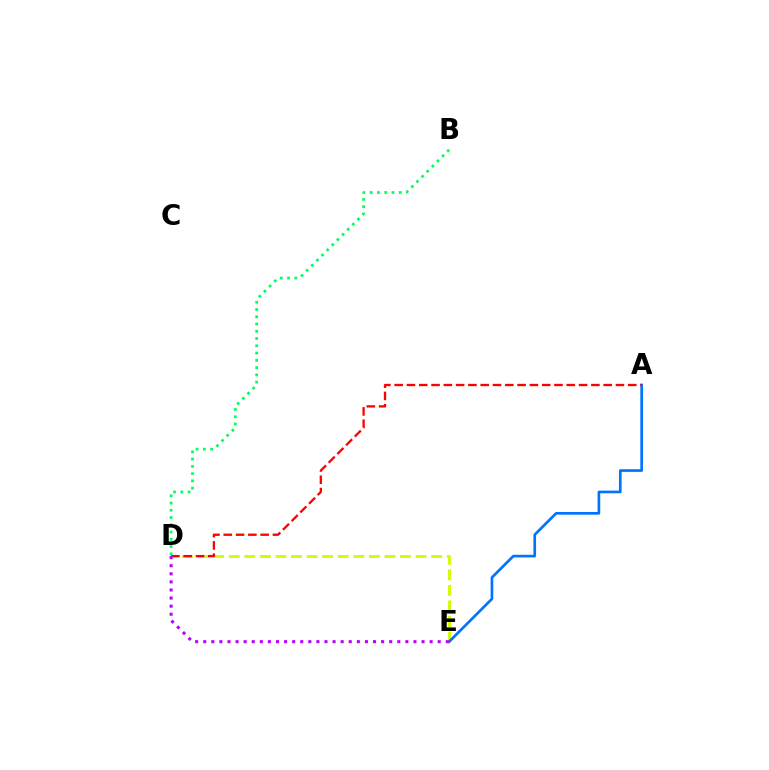{('D', 'E'): [{'color': '#d1ff00', 'line_style': 'dashed', 'thickness': 2.12}, {'color': '#b900ff', 'line_style': 'dotted', 'thickness': 2.2}], ('A', 'E'): [{'color': '#0074ff', 'line_style': 'solid', 'thickness': 1.93}], ('A', 'D'): [{'color': '#ff0000', 'line_style': 'dashed', 'thickness': 1.67}], ('B', 'D'): [{'color': '#00ff5c', 'line_style': 'dotted', 'thickness': 1.97}]}